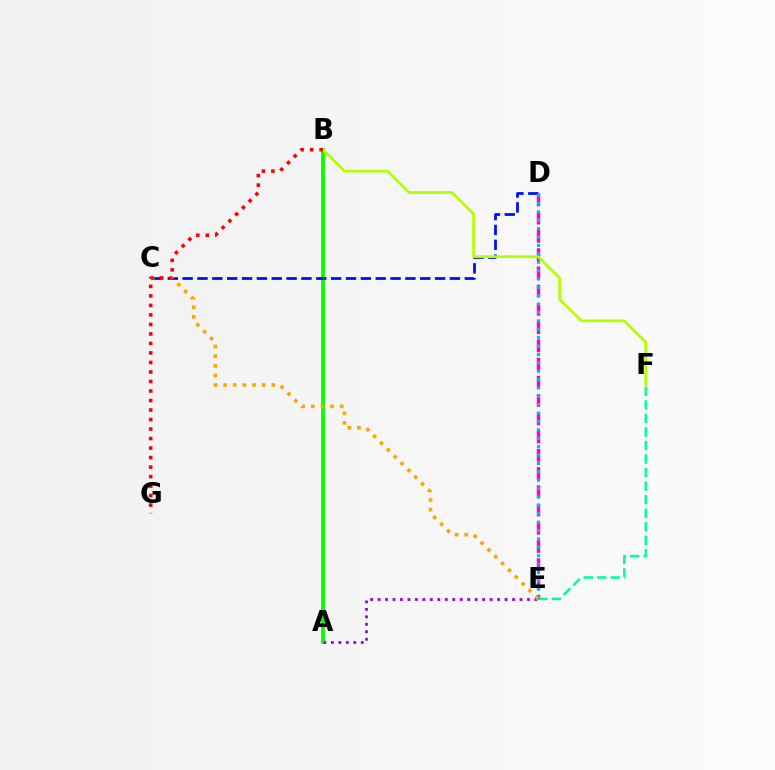{('D', 'E'): [{'color': '#ff00bd', 'line_style': 'dashed', 'thickness': 2.48}, {'color': '#00b5ff', 'line_style': 'dotted', 'thickness': 2.28}], ('E', 'F'): [{'color': '#00ff9d', 'line_style': 'dashed', 'thickness': 1.84}], ('A', 'B'): [{'color': '#08ff00', 'line_style': 'solid', 'thickness': 2.77}], ('A', 'E'): [{'color': '#9b00ff', 'line_style': 'dotted', 'thickness': 2.03}], ('C', 'D'): [{'color': '#0010ff', 'line_style': 'dashed', 'thickness': 2.02}], ('B', 'F'): [{'color': '#b3ff00', 'line_style': 'solid', 'thickness': 1.99}], ('C', 'E'): [{'color': '#ffa500', 'line_style': 'dotted', 'thickness': 2.62}], ('B', 'G'): [{'color': '#ff0000', 'line_style': 'dotted', 'thickness': 2.58}]}